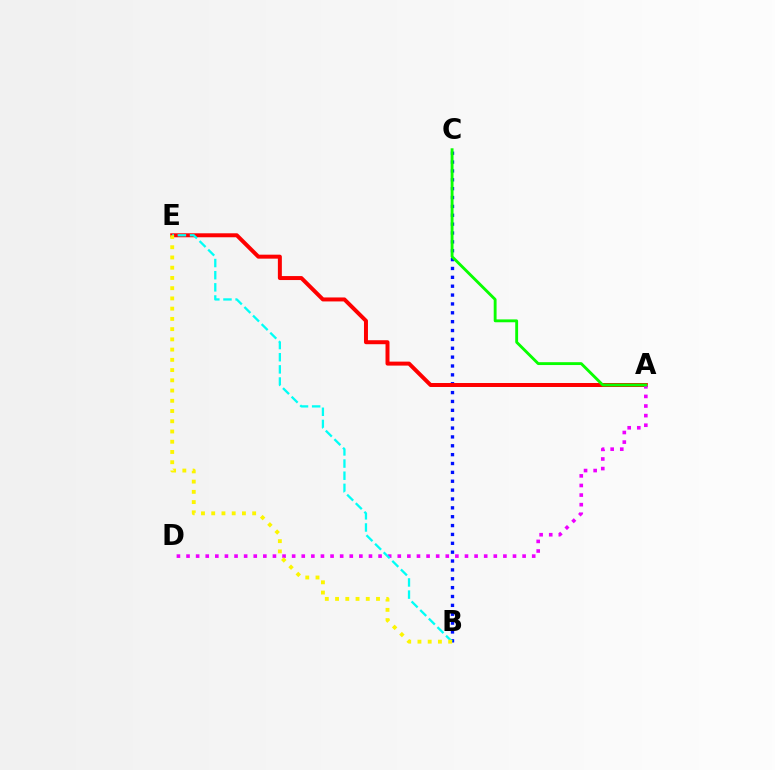{('B', 'C'): [{'color': '#0010ff', 'line_style': 'dotted', 'thickness': 2.41}], ('A', 'E'): [{'color': '#ff0000', 'line_style': 'solid', 'thickness': 2.87}], ('A', 'D'): [{'color': '#ee00ff', 'line_style': 'dotted', 'thickness': 2.61}], ('B', 'E'): [{'color': '#00fff6', 'line_style': 'dashed', 'thickness': 1.65}, {'color': '#fcf500', 'line_style': 'dotted', 'thickness': 2.78}], ('A', 'C'): [{'color': '#08ff00', 'line_style': 'solid', 'thickness': 2.06}]}